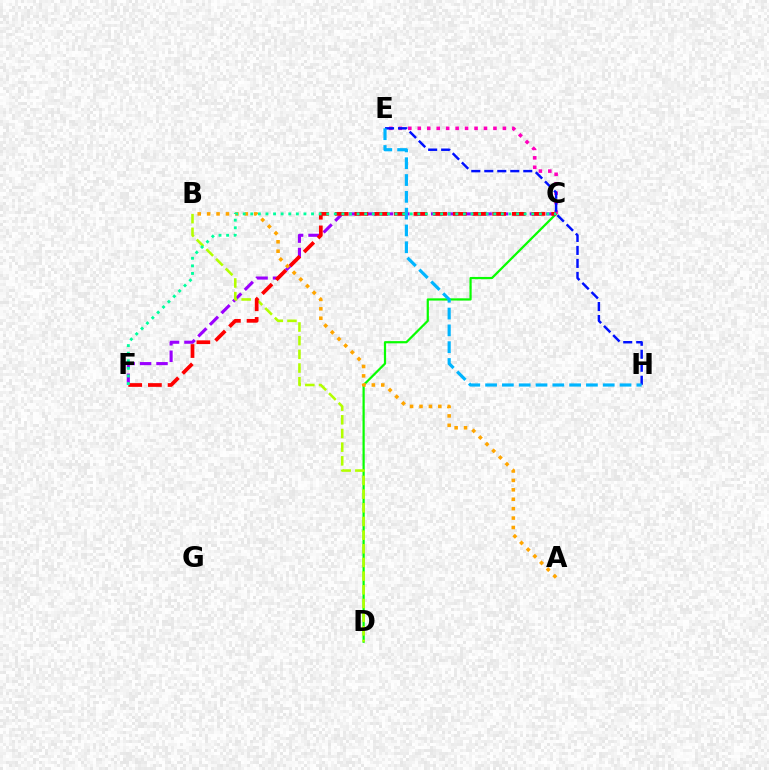{('C', 'D'): [{'color': '#08ff00', 'line_style': 'solid', 'thickness': 1.6}], ('C', 'E'): [{'color': '#ff00bd', 'line_style': 'dotted', 'thickness': 2.57}], ('C', 'F'): [{'color': '#9b00ff', 'line_style': 'dashed', 'thickness': 2.23}, {'color': '#ff0000', 'line_style': 'dashed', 'thickness': 2.67}, {'color': '#00ff9d', 'line_style': 'dotted', 'thickness': 2.06}], ('B', 'D'): [{'color': '#b3ff00', 'line_style': 'dashed', 'thickness': 1.86}], ('E', 'H'): [{'color': '#0010ff', 'line_style': 'dashed', 'thickness': 1.77}, {'color': '#00b5ff', 'line_style': 'dashed', 'thickness': 2.28}], ('A', 'B'): [{'color': '#ffa500', 'line_style': 'dotted', 'thickness': 2.56}]}